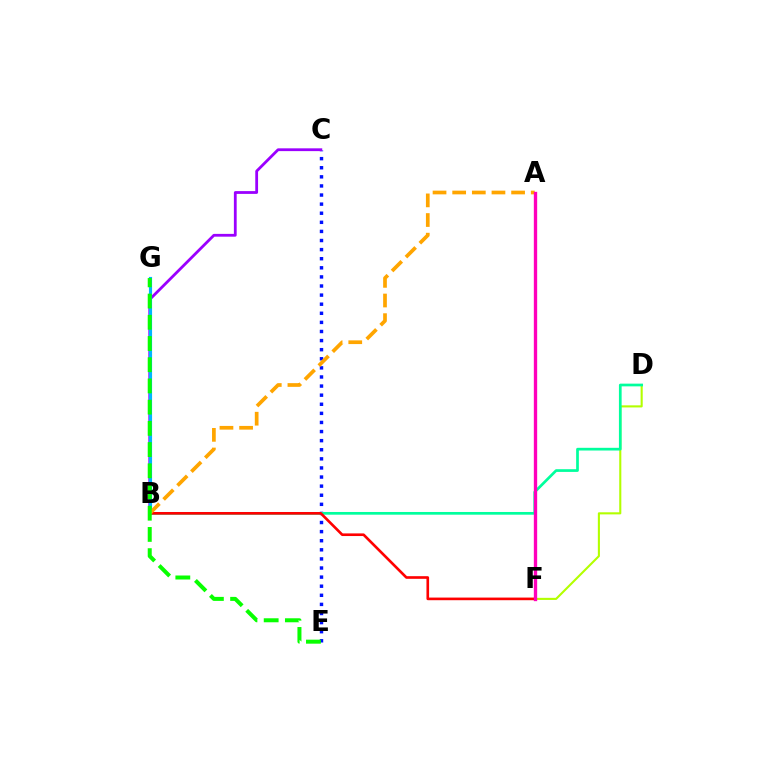{('C', 'E'): [{'color': '#0010ff', 'line_style': 'dotted', 'thickness': 2.47}], ('D', 'F'): [{'color': '#b3ff00', 'line_style': 'solid', 'thickness': 1.51}], ('B', 'C'): [{'color': '#9b00ff', 'line_style': 'solid', 'thickness': 2.01}], ('B', 'G'): [{'color': '#00b5ff', 'line_style': 'solid', 'thickness': 2.26}], ('B', 'D'): [{'color': '#00ff9d', 'line_style': 'solid', 'thickness': 1.95}], ('B', 'F'): [{'color': '#ff0000', 'line_style': 'solid', 'thickness': 1.9}], ('A', 'B'): [{'color': '#ffa500', 'line_style': 'dashed', 'thickness': 2.67}], ('E', 'G'): [{'color': '#08ff00', 'line_style': 'dashed', 'thickness': 2.88}], ('A', 'F'): [{'color': '#ff00bd', 'line_style': 'solid', 'thickness': 2.4}]}